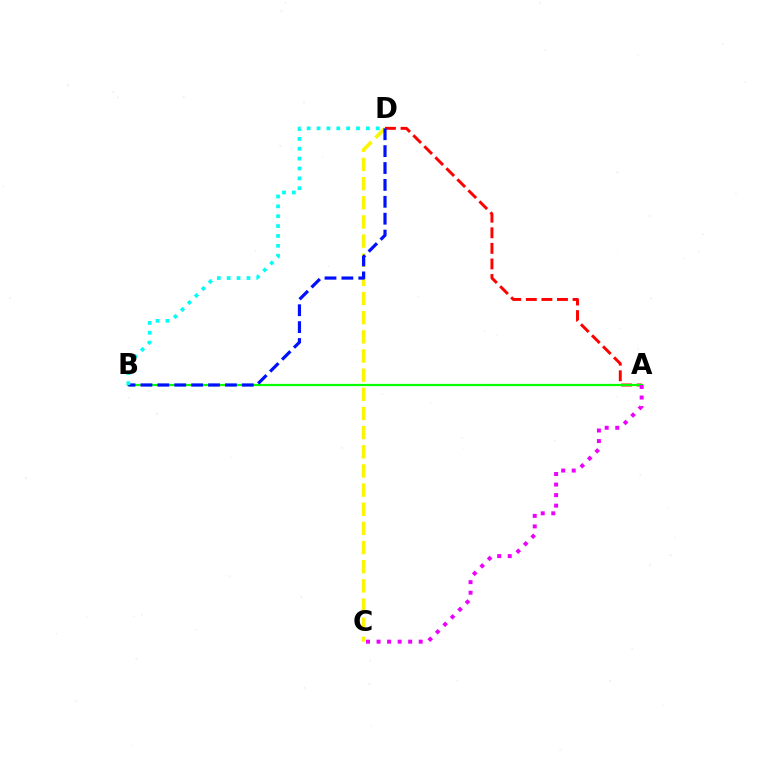{('A', 'D'): [{'color': '#ff0000', 'line_style': 'dashed', 'thickness': 2.12}], ('C', 'D'): [{'color': '#fcf500', 'line_style': 'dashed', 'thickness': 2.6}], ('A', 'B'): [{'color': '#08ff00', 'line_style': 'solid', 'thickness': 1.59}], ('B', 'D'): [{'color': '#0010ff', 'line_style': 'dashed', 'thickness': 2.29}, {'color': '#00fff6', 'line_style': 'dotted', 'thickness': 2.68}], ('A', 'C'): [{'color': '#ee00ff', 'line_style': 'dotted', 'thickness': 2.86}]}